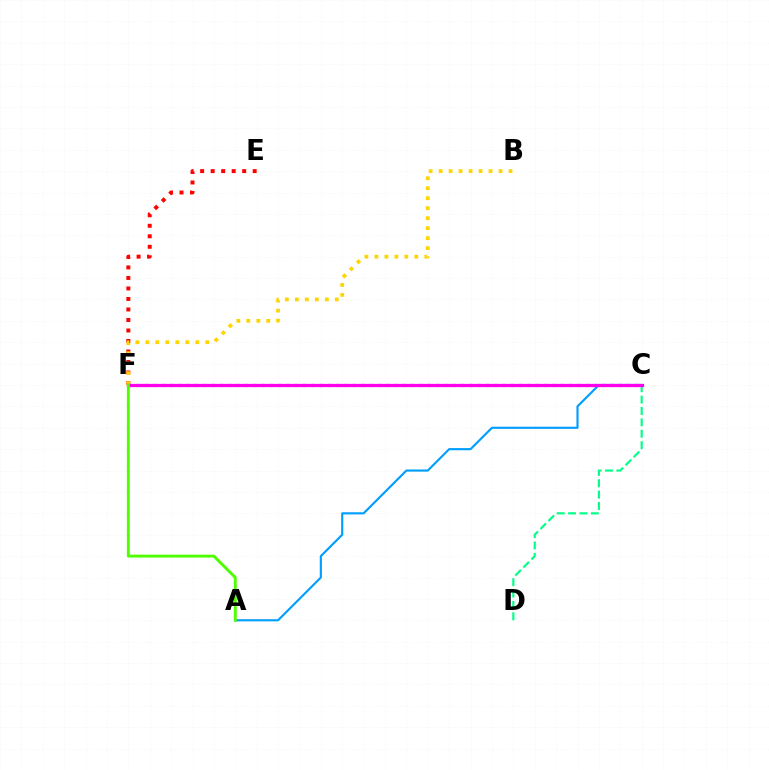{('E', 'F'): [{'color': '#ff0000', 'line_style': 'dotted', 'thickness': 2.85}], ('C', 'F'): [{'color': '#3700ff', 'line_style': 'dotted', 'thickness': 2.26}, {'color': '#ff00ed', 'line_style': 'solid', 'thickness': 2.34}], ('A', 'C'): [{'color': '#009eff', 'line_style': 'solid', 'thickness': 1.54}], ('C', 'D'): [{'color': '#00ff86', 'line_style': 'dashed', 'thickness': 1.55}], ('B', 'F'): [{'color': '#ffd500', 'line_style': 'dotted', 'thickness': 2.71}], ('A', 'F'): [{'color': '#4fff00', 'line_style': 'solid', 'thickness': 2.1}]}